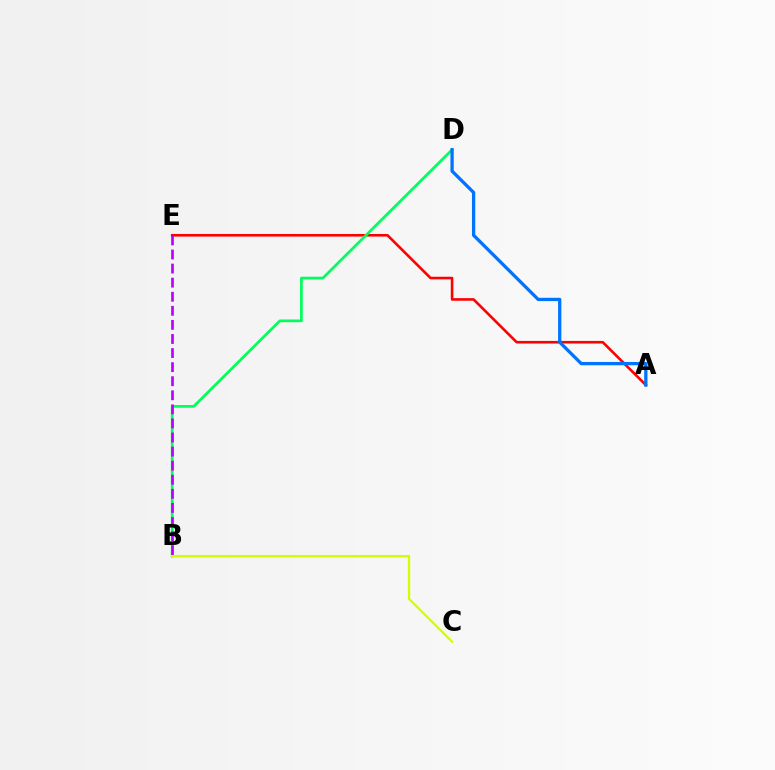{('A', 'E'): [{'color': '#ff0000', 'line_style': 'solid', 'thickness': 1.88}], ('B', 'D'): [{'color': '#00ff5c', 'line_style': 'solid', 'thickness': 1.96}], ('B', 'E'): [{'color': '#b900ff', 'line_style': 'dashed', 'thickness': 1.91}], ('A', 'D'): [{'color': '#0074ff', 'line_style': 'solid', 'thickness': 2.37}], ('B', 'C'): [{'color': '#d1ff00', 'line_style': 'solid', 'thickness': 1.66}]}